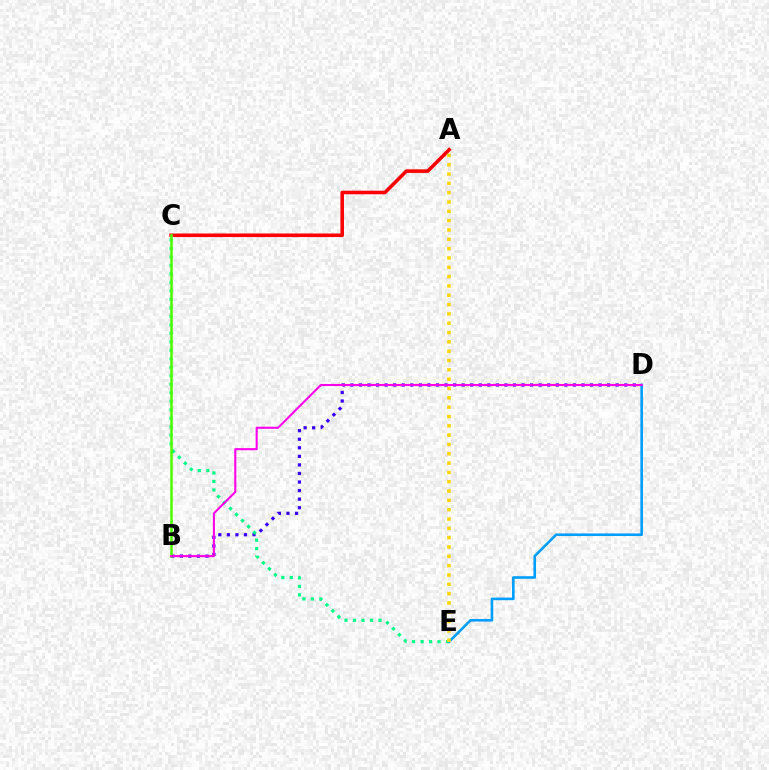{('B', 'D'): [{'color': '#3700ff', 'line_style': 'dotted', 'thickness': 2.33}, {'color': '#ff00ed', 'line_style': 'solid', 'thickness': 1.5}], ('A', 'C'): [{'color': '#ff0000', 'line_style': 'solid', 'thickness': 2.58}], ('C', 'E'): [{'color': '#00ff86', 'line_style': 'dotted', 'thickness': 2.31}], ('D', 'E'): [{'color': '#009eff', 'line_style': 'solid', 'thickness': 1.89}], ('B', 'C'): [{'color': '#4fff00', 'line_style': 'solid', 'thickness': 1.84}], ('A', 'E'): [{'color': '#ffd500', 'line_style': 'dotted', 'thickness': 2.53}]}